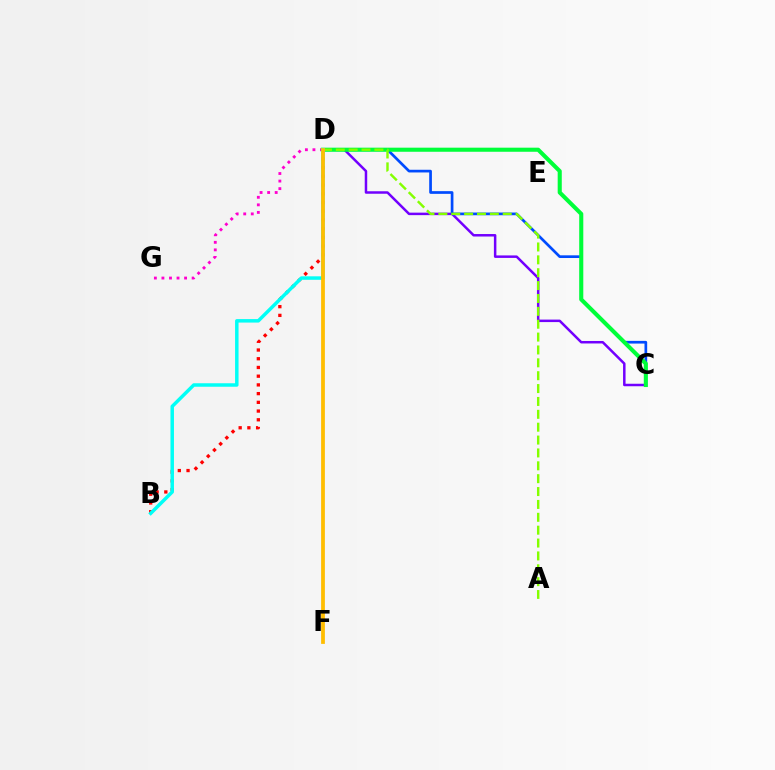{('C', 'D'): [{'color': '#7200ff', 'line_style': 'solid', 'thickness': 1.8}, {'color': '#004bff', 'line_style': 'solid', 'thickness': 1.94}, {'color': '#00ff39', 'line_style': 'solid', 'thickness': 2.94}], ('D', 'G'): [{'color': '#ff00cf', 'line_style': 'dotted', 'thickness': 2.05}], ('A', 'D'): [{'color': '#84ff00', 'line_style': 'dashed', 'thickness': 1.75}], ('B', 'D'): [{'color': '#ff0000', 'line_style': 'dotted', 'thickness': 2.37}, {'color': '#00fff6', 'line_style': 'solid', 'thickness': 2.51}], ('D', 'F'): [{'color': '#ffbd00', 'line_style': 'solid', 'thickness': 2.71}]}